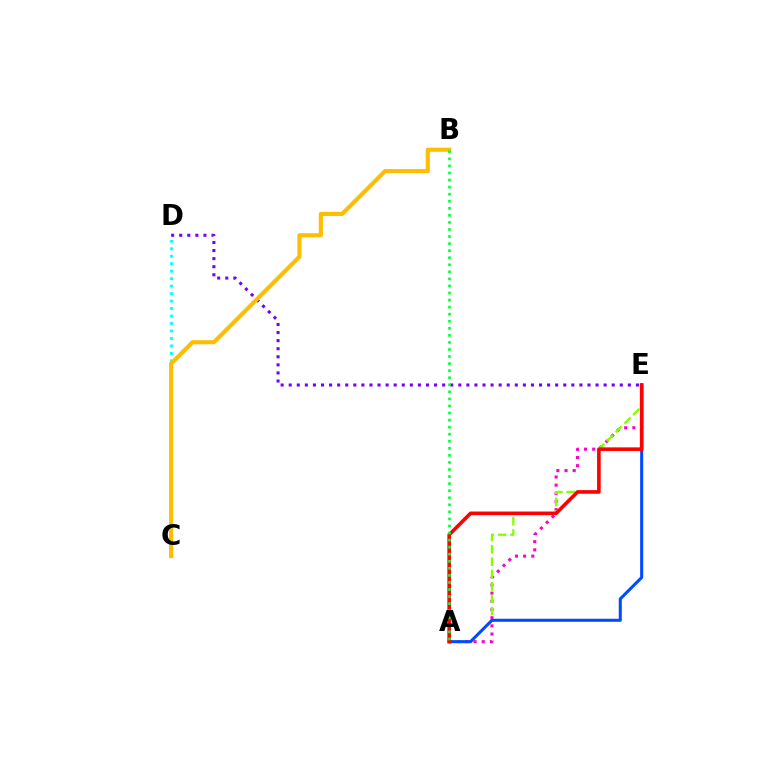{('C', 'D'): [{'color': '#00fff6', 'line_style': 'dotted', 'thickness': 2.03}], ('A', 'E'): [{'color': '#ff00cf', 'line_style': 'dotted', 'thickness': 2.22}, {'color': '#84ff00', 'line_style': 'dashed', 'thickness': 1.68}, {'color': '#004bff', 'line_style': 'solid', 'thickness': 2.19}, {'color': '#ff0000', 'line_style': 'solid', 'thickness': 2.6}], ('D', 'E'): [{'color': '#7200ff', 'line_style': 'dotted', 'thickness': 2.19}], ('B', 'C'): [{'color': '#ffbd00', 'line_style': 'solid', 'thickness': 2.96}], ('A', 'B'): [{'color': '#00ff39', 'line_style': 'dotted', 'thickness': 1.92}]}